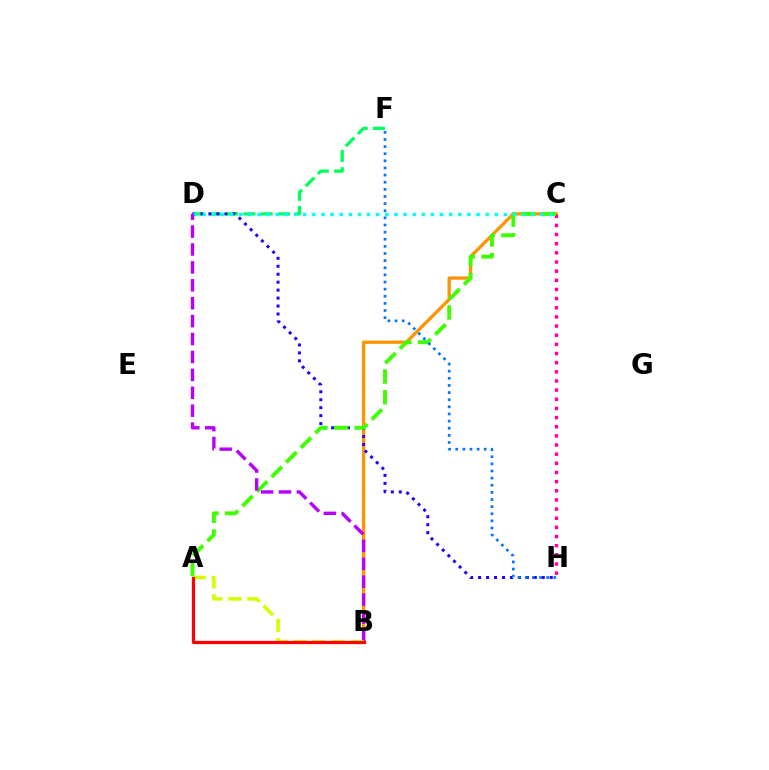{('D', 'F'): [{'color': '#00ff5c', 'line_style': 'dashed', 'thickness': 2.35}], ('B', 'C'): [{'color': '#ff9400', 'line_style': 'solid', 'thickness': 2.37}], ('D', 'H'): [{'color': '#2500ff', 'line_style': 'dotted', 'thickness': 2.16}], ('C', 'H'): [{'color': '#ff00ac', 'line_style': 'dotted', 'thickness': 2.49}], ('A', 'C'): [{'color': '#3dff00', 'line_style': 'dashed', 'thickness': 2.8}], ('C', 'D'): [{'color': '#00fff6', 'line_style': 'dotted', 'thickness': 2.48}], ('B', 'D'): [{'color': '#b900ff', 'line_style': 'dashed', 'thickness': 2.43}], ('A', 'B'): [{'color': '#d1ff00', 'line_style': 'dashed', 'thickness': 2.59}, {'color': '#ff0000', 'line_style': 'solid', 'thickness': 2.35}], ('F', 'H'): [{'color': '#0074ff', 'line_style': 'dotted', 'thickness': 1.94}]}